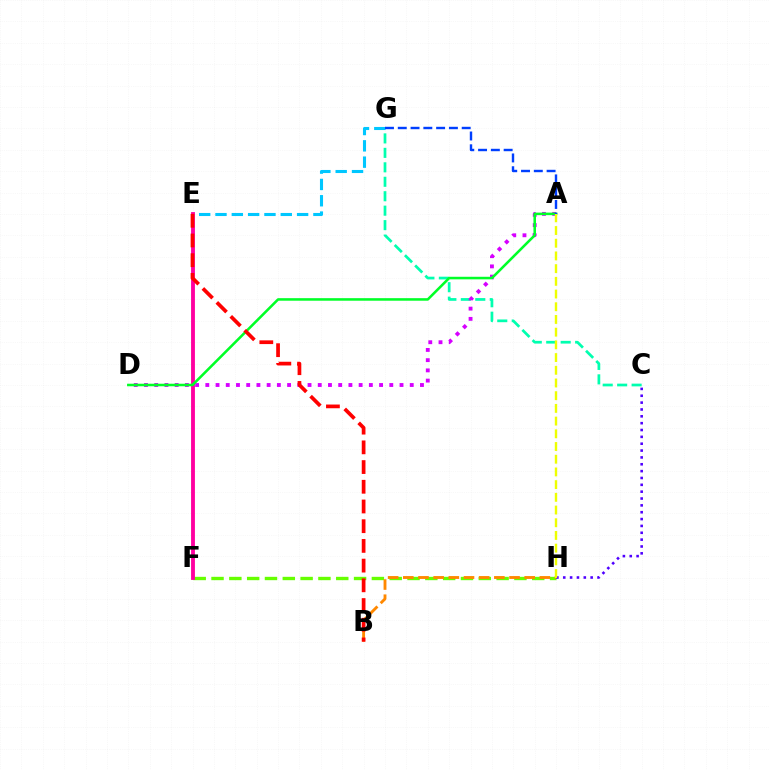{('F', 'H'): [{'color': '#66ff00', 'line_style': 'dashed', 'thickness': 2.42}], ('C', 'G'): [{'color': '#00ffaf', 'line_style': 'dashed', 'thickness': 1.96}], ('E', 'G'): [{'color': '#00c7ff', 'line_style': 'dashed', 'thickness': 2.22}], ('E', 'F'): [{'color': '#ff00a0', 'line_style': 'solid', 'thickness': 2.77}], ('B', 'H'): [{'color': '#ff8800', 'line_style': 'dashed', 'thickness': 2.06}], ('A', 'D'): [{'color': '#d600ff', 'line_style': 'dotted', 'thickness': 2.78}, {'color': '#00ff27', 'line_style': 'solid', 'thickness': 1.84}], ('C', 'H'): [{'color': '#4f00ff', 'line_style': 'dotted', 'thickness': 1.86}], ('A', 'G'): [{'color': '#003fff', 'line_style': 'dashed', 'thickness': 1.74}], ('A', 'H'): [{'color': '#eeff00', 'line_style': 'dashed', 'thickness': 1.73}], ('B', 'E'): [{'color': '#ff0000', 'line_style': 'dashed', 'thickness': 2.68}]}